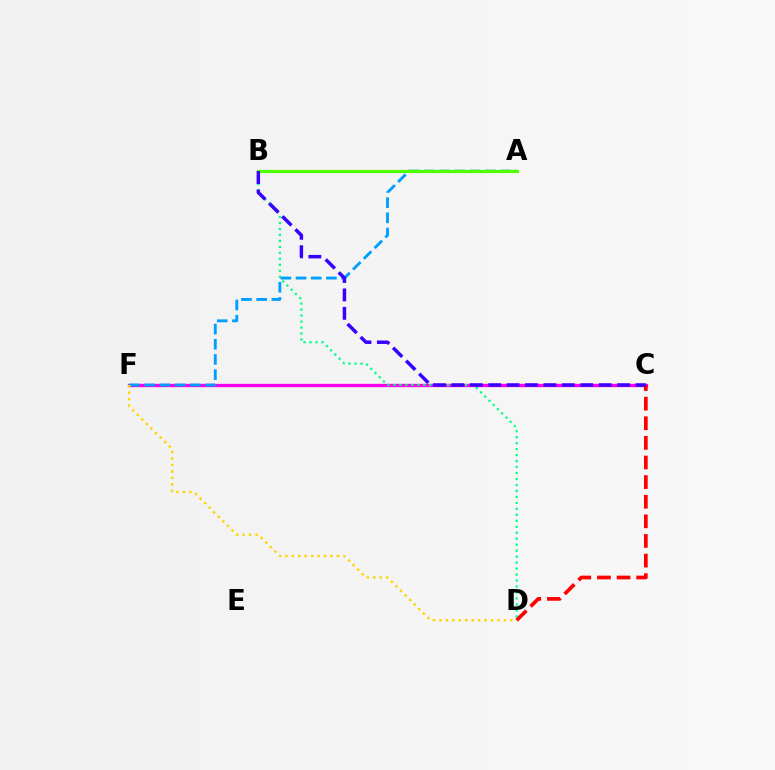{('C', 'F'): [{'color': '#ff00ed', 'line_style': 'solid', 'thickness': 2.39}], ('B', 'D'): [{'color': '#00ff86', 'line_style': 'dotted', 'thickness': 1.62}], ('A', 'F'): [{'color': '#009eff', 'line_style': 'dashed', 'thickness': 2.06}], ('C', 'D'): [{'color': '#ff0000', 'line_style': 'dashed', 'thickness': 2.66}], ('A', 'B'): [{'color': '#4fff00', 'line_style': 'solid', 'thickness': 2.29}], ('B', 'C'): [{'color': '#3700ff', 'line_style': 'dashed', 'thickness': 2.5}], ('D', 'F'): [{'color': '#ffd500', 'line_style': 'dotted', 'thickness': 1.75}]}